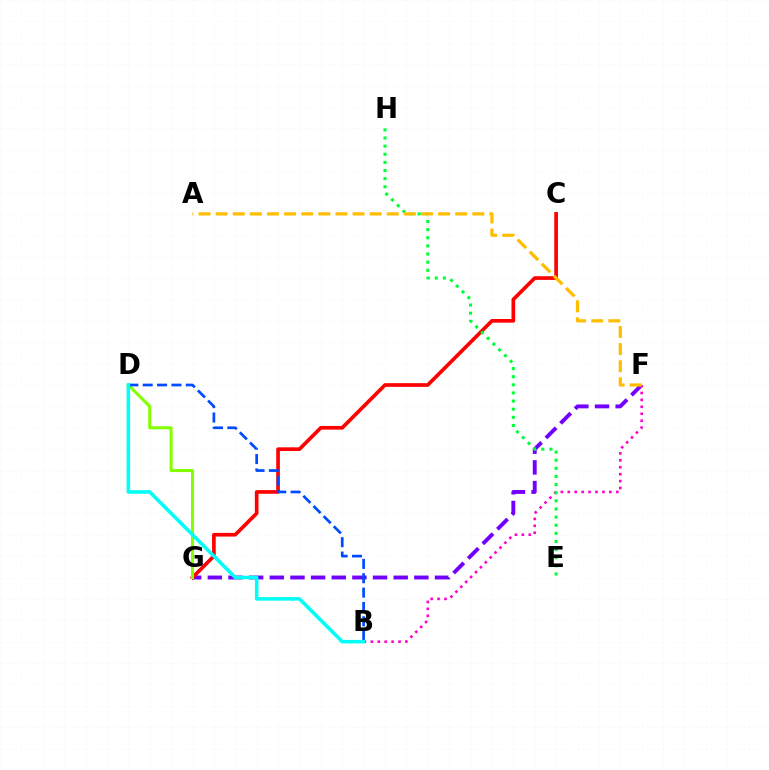{('F', 'G'): [{'color': '#7200ff', 'line_style': 'dashed', 'thickness': 2.81}], ('B', 'F'): [{'color': '#ff00cf', 'line_style': 'dotted', 'thickness': 1.88}], ('C', 'G'): [{'color': '#ff0000', 'line_style': 'solid', 'thickness': 2.64}], ('D', 'G'): [{'color': '#84ff00', 'line_style': 'solid', 'thickness': 2.21}], ('E', 'H'): [{'color': '#00ff39', 'line_style': 'dotted', 'thickness': 2.21}], ('B', 'D'): [{'color': '#004bff', 'line_style': 'dashed', 'thickness': 1.95}, {'color': '#00fff6', 'line_style': 'solid', 'thickness': 2.55}], ('A', 'F'): [{'color': '#ffbd00', 'line_style': 'dashed', 'thickness': 2.32}]}